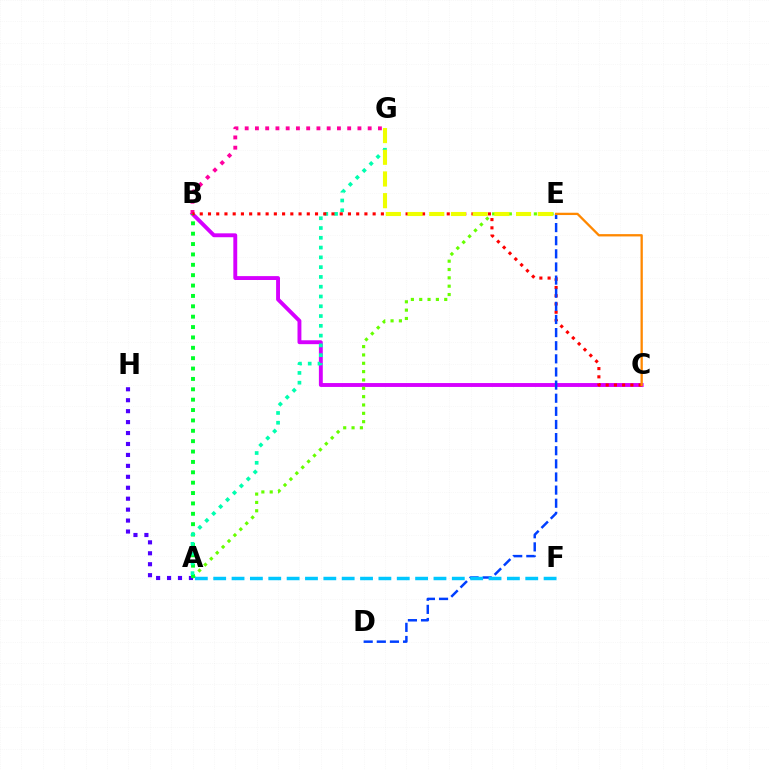{('A', 'H'): [{'color': '#4f00ff', 'line_style': 'dotted', 'thickness': 2.97}], ('B', 'C'): [{'color': '#d600ff', 'line_style': 'solid', 'thickness': 2.8}, {'color': '#ff0000', 'line_style': 'dotted', 'thickness': 2.24}], ('B', 'G'): [{'color': '#ff00a0', 'line_style': 'dotted', 'thickness': 2.78}], ('A', 'E'): [{'color': '#66ff00', 'line_style': 'dotted', 'thickness': 2.27}], ('A', 'B'): [{'color': '#00ff27', 'line_style': 'dotted', 'thickness': 2.82}], ('A', 'G'): [{'color': '#00ffaf', 'line_style': 'dotted', 'thickness': 2.66}], ('D', 'E'): [{'color': '#003fff', 'line_style': 'dashed', 'thickness': 1.78}], ('E', 'G'): [{'color': '#eeff00', 'line_style': 'dashed', 'thickness': 2.95}], ('A', 'F'): [{'color': '#00c7ff', 'line_style': 'dashed', 'thickness': 2.49}], ('C', 'E'): [{'color': '#ff8800', 'line_style': 'solid', 'thickness': 1.66}]}